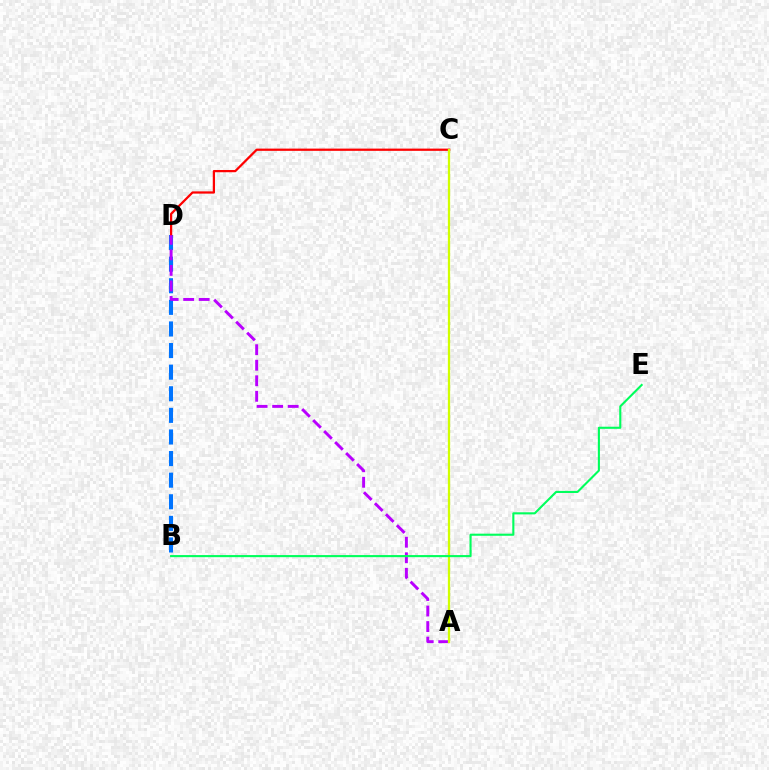{('B', 'D'): [{'color': '#0074ff', 'line_style': 'dashed', 'thickness': 2.93}], ('C', 'D'): [{'color': '#ff0000', 'line_style': 'solid', 'thickness': 1.62}], ('A', 'D'): [{'color': '#b900ff', 'line_style': 'dashed', 'thickness': 2.11}], ('A', 'C'): [{'color': '#d1ff00', 'line_style': 'solid', 'thickness': 1.64}], ('B', 'E'): [{'color': '#00ff5c', 'line_style': 'solid', 'thickness': 1.52}]}